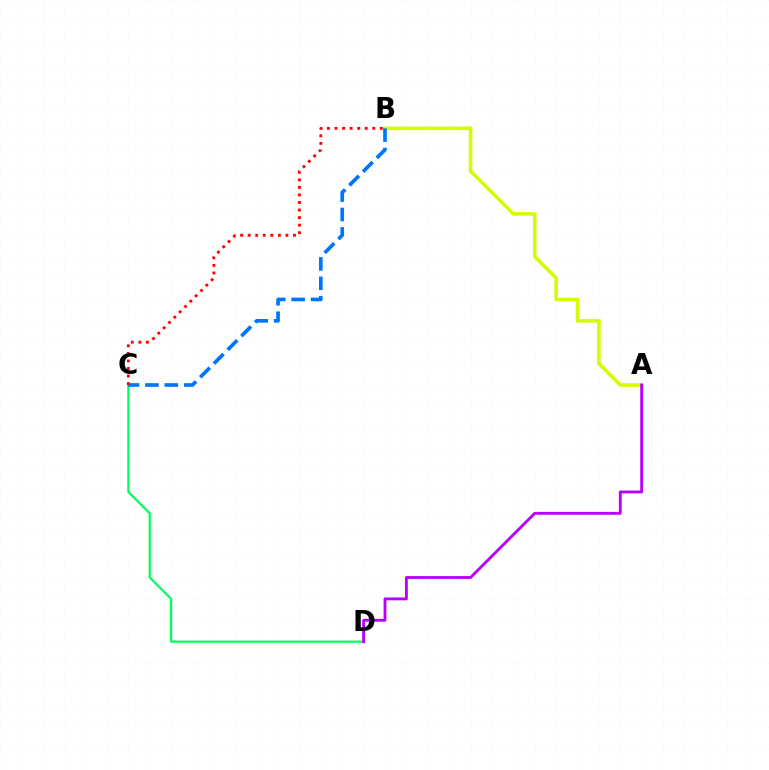{('C', 'D'): [{'color': '#00ff5c', 'line_style': 'solid', 'thickness': 1.61}], ('A', 'B'): [{'color': '#d1ff00', 'line_style': 'solid', 'thickness': 2.57}], ('A', 'D'): [{'color': '#b900ff', 'line_style': 'solid', 'thickness': 2.06}], ('B', 'C'): [{'color': '#0074ff', 'line_style': 'dashed', 'thickness': 2.64}, {'color': '#ff0000', 'line_style': 'dotted', 'thickness': 2.05}]}